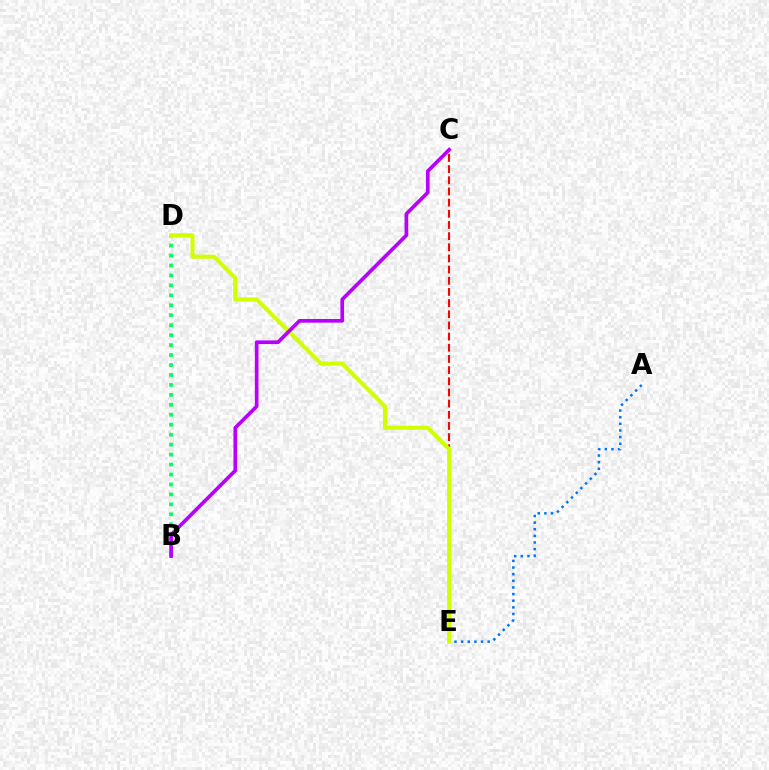{('A', 'E'): [{'color': '#0074ff', 'line_style': 'dotted', 'thickness': 1.8}], ('B', 'D'): [{'color': '#00ff5c', 'line_style': 'dotted', 'thickness': 2.7}], ('C', 'E'): [{'color': '#ff0000', 'line_style': 'dashed', 'thickness': 1.52}], ('D', 'E'): [{'color': '#d1ff00', 'line_style': 'solid', 'thickness': 2.94}], ('B', 'C'): [{'color': '#b900ff', 'line_style': 'solid', 'thickness': 2.64}]}